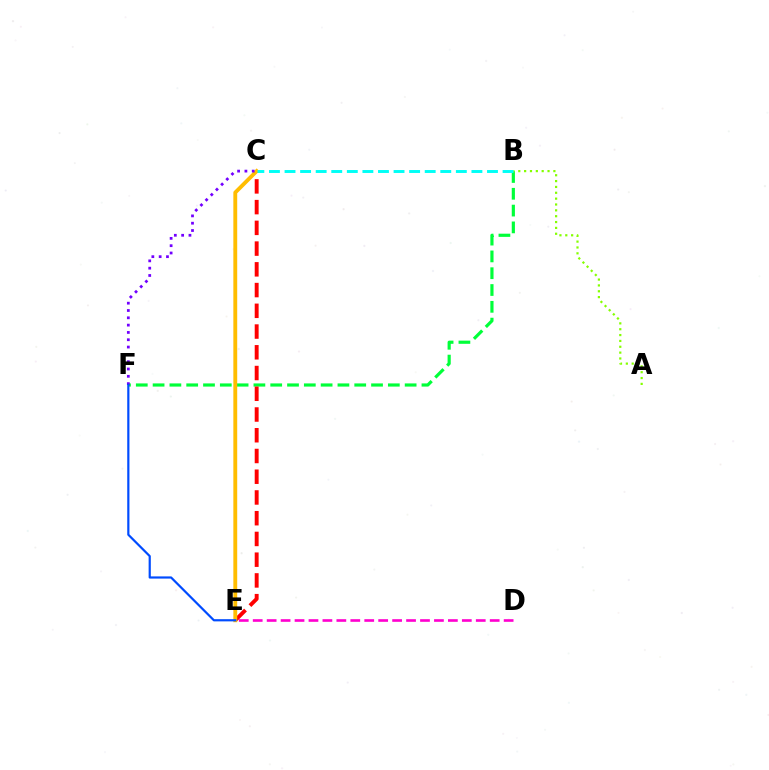{('D', 'E'): [{'color': '#ff00cf', 'line_style': 'dashed', 'thickness': 1.89}], ('B', 'F'): [{'color': '#00ff39', 'line_style': 'dashed', 'thickness': 2.28}], ('C', 'E'): [{'color': '#ff0000', 'line_style': 'dashed', 'thickness': 2.82}, {'color': '#ffbd00', 'line_style': 'solid', 'thickness': 2.78}], ('C', 'F'): [{'color': '#7200ff', 'line_style': 'dotted', 'thickness': 1.99}], ('E', 'F'): [{'color': '#004bff', 'line_style': 'solid', 'thickness': 1.58}], ('A', 'B'): [{'color': '#84ff00', 'line_style': 'dotted', 'thickness': 1.59}], ('B', 'C'): [{'color': '#00fff6', 'line_style': 'dashed', 'thickness': 2.12}]}